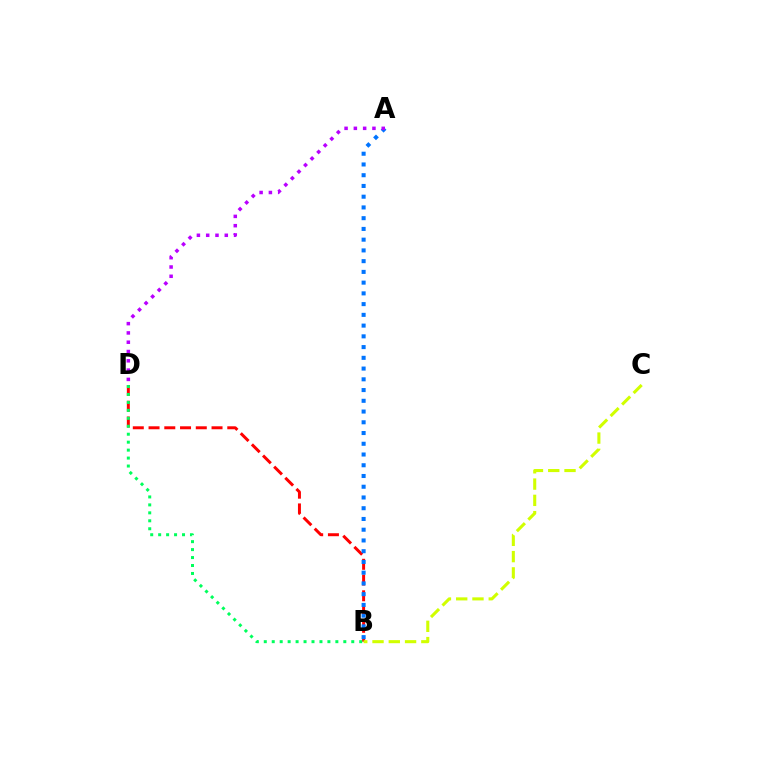{('B', 'D'): [{'color': '#ff0000', 'line_style': 'dashed', 'thickness': 2.14}, {'color': '#00ff5c', 'line_style': 'dotted', 'thickness': 2.16}], ('A', 'B'): [{'color': '#0074ff', 'line_style': 'dotted', 'thickness': 2.92}], ('A', 'D'): [{'color': '#b900ff', 'line_style': 'dotted', 'thickness': 2.53}], ('B', 'C'): [{'color': '#d1ff00', 'line_style': 'dashed', 'thickness': 2.21}]}